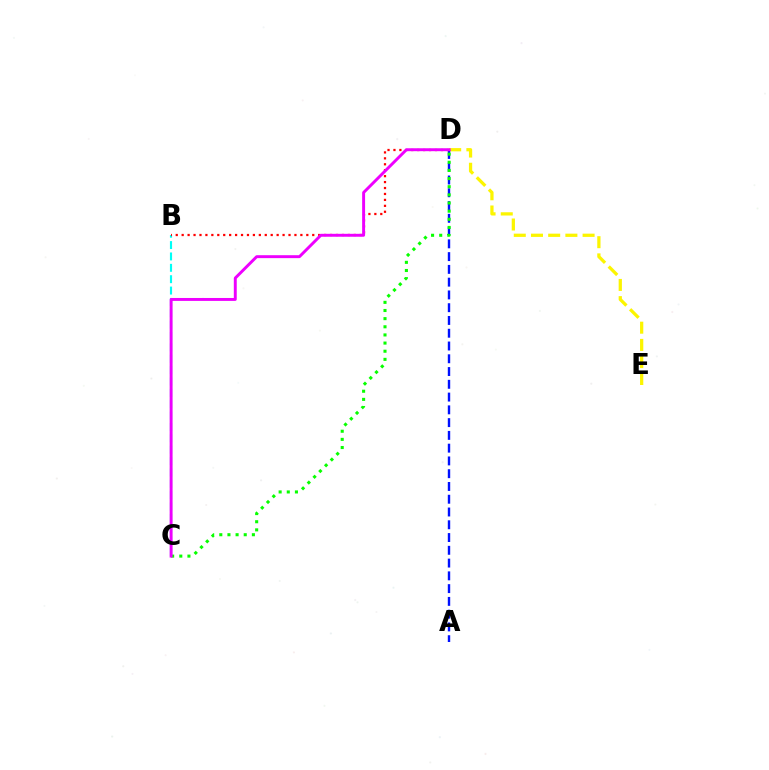{('B', 'C'): [{'color': '#00fff6', 'line_style': 'dashed', 'thickness': 1.54}], ('D', 'E'): [{'color': '#fcf500', 'line_style': 'dashed', 'thickness': 2.34}], ('A', 'D'): [{'color': '#0010ff', 'line_style': 'dashed', 'thickness': 1.73}], ('B', 'D'): [{'color': '#ff0000', 'line_style': 'dotted', 'thickness': 1.61}], ('C', 'D'): [{'color': '#08ff00', 'line_style': 'dotted', 'thickness': 2.21}, {'color': '#ee00ff', 'line_style': 'solid', 'thickness': 2.11}]}